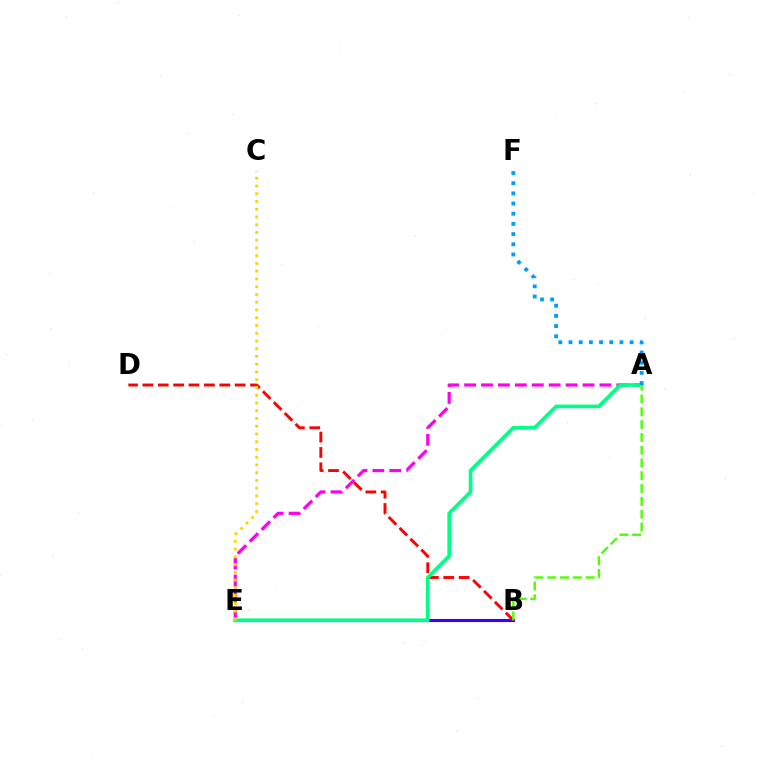{('B', 'E'): [{'color': '#3700ff', 'line_style': 'solid', 'thickness': 2.23}], ('A', 'E'): [{'color': '#ff00ed', 'line_style': 'dashed', 'thickness': 2.3}, {'color': '#00ff86', 'line_style': 'solid', 'thickness': 2.63}], ('B', 'D'): [{'color': '#ff0000', 'line_style': 'dashed', 'thickness': 2.09}], ('A', 'F'): [{'color': '#009eff', 'line_style': 'dotted', 'thickness': 2.77}], ('C', 'E'): [{'color': '#ffd500', 'line_style': 'dotted', 'thickness': 2.11}], ('A', 'B'): [{'color': '#4fff00', 'line_style': 'dashed', 'thickness': 1.74}]}